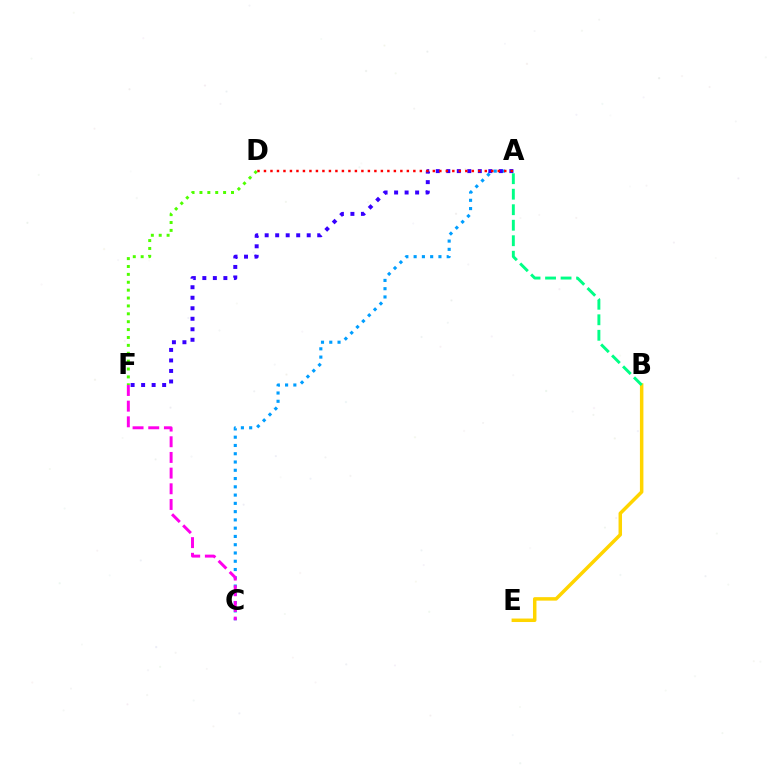{('D', 'F'): [{'color': '#4fff00', 'line_style': 'dotted', 'thickness': 2.14}], ('A', 'C'): [{'color': '#009eff', 'line_style': 'dotted', 'thickness': 2.25}], ('B', 'E'): [{'color': '#ffd500', 'line_style': 'solid', 'thickness': 2.51}], ('A', 'F'): [{'color': '#3700ff', 'line_style': 'dotted', 'thickness': 2.86}], ('A', 'D'): [{'color': '#ff0000', 'line_style': 'dotted', 'thickness': 1.76}], ('C', 'F'): [{'color': '#ff00ed', 'line_style': 'dashed', 'thickness': 2.13}], ('A', 'B'): [{'color': '#00ff86', 'line_style': 'dashed', 'thickness': 2.11}]}